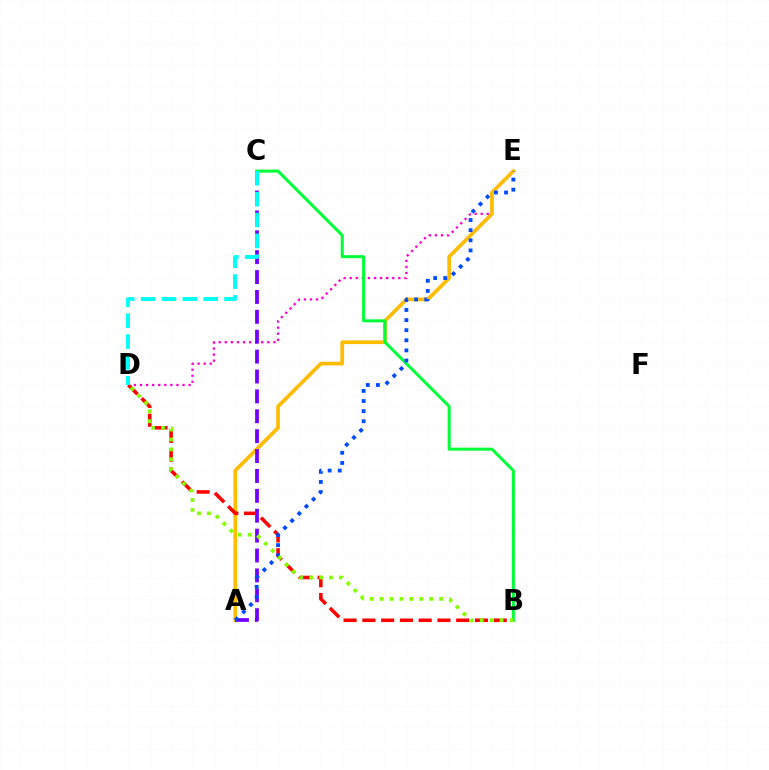{('D', 'E'): [{'color': '#ff00cf', 'line_style': 'dotted', 'thickness': 1.65}], ('A', 'E'): [{'color': '#ffbd00', 'line_style': 'solid', 'thickness': 2.66}, {'color': '#004bff', 'line_style': 'dotted', 'thickness': 2.75}], ('B', 'D'): [{'color': '#ff0000', 'line_style': 'dashed', 'thickness': 2.55}, {'color': '#84ff00', 'line_style': 'dotted', 'thickness': 2.69}], ('A', 'C'): [{'color': '#7200ff', 'line_style': 'dashed', 'thickness': 2.7}], ('B', 'C'): [{'color': '#00ff39', 'line_style': 'solid', 'thickness': 2.18}], ('C', 'D'): [{'color': '#00fff6', 'line_style': 'dashed', 'thickness': 2.84}]}